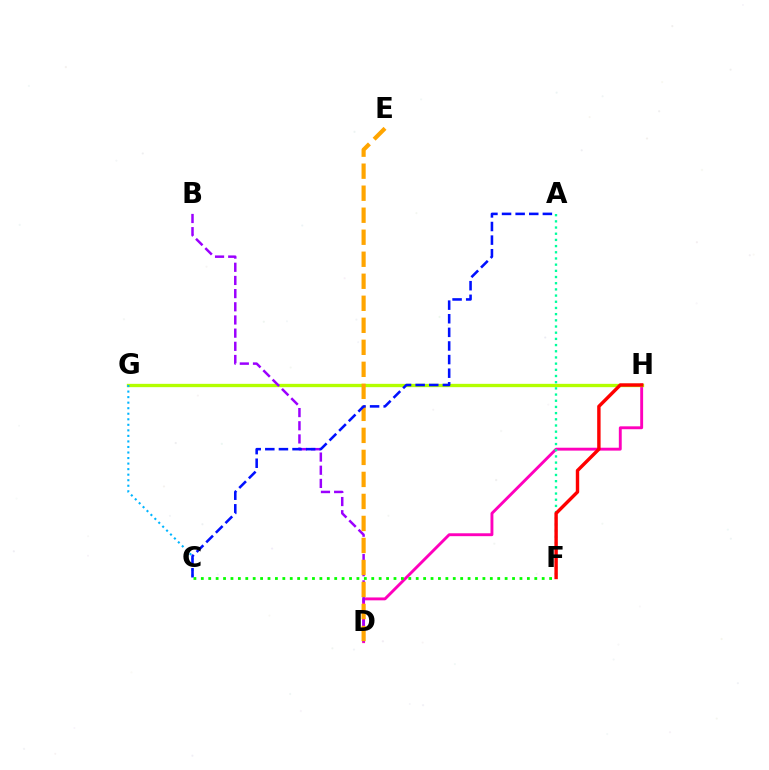{('D', 'H'): [{'color': '#ff00bd', 'line_style': 'solid', 'thickness': 2.08}], ('G', 'H'): [{'color': '#b3ff00', 'line_style': 'solid', 'thickness': 2.39}], ('A', 'F'): [{'color': '#00ff9d', 'line_style': 'dotted', 'thickness': 1.68}], ('B', 'D'): [{'color': '#9b00ff', 'line_style': 'dashed', 'thickness': 1.79}], ('D', 'E'): [{'color': '#ffa500', 'line_style': 'dashed', 'thickness': 2.99}], ('C', 'G'): [{'color': '#00b5ff', 'line_style': 'dotted', 'thickness': 1.51}], ('F', 'H'): [{'color': '#ff0000', 'line_style': 'solid', 'thickness': 2.45}], ('A', 'C'): [{'color': '#0010ff', 'line_style': 'dashed', 'thickness': 1.85}], ('C', 'F'): [{'color': '#08ff00', 'line_style': 'dotted', 'thickness': 2.01}]}